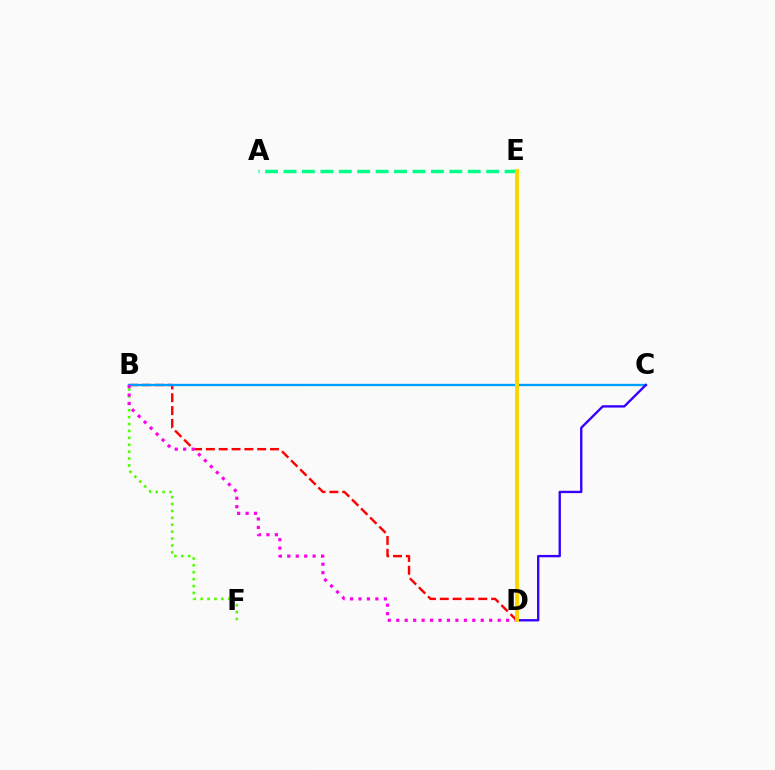{('B', 'D'): [{'color': '#ff0000', 'line_style': 'dashed', 'thickness': 1.74}, {'color': '#ff00ed', 'line_style': 'dotted', 'thickness': 2.3}], ('B', 'F'): [{'color': '#4fff00', 'line_style': 'dotted', 'thickness': 1.88}], ('B', 'C'): [{'color': '#009eff', 'line_style': 'solid', 'thickness': 1.66}], ('C', 'D'): [{'color': '#3700ff', 'line_style': 'solid', 'thickness': 1.7}], ('A', 'E'): [{'color': '#00ff86', 'line_style': 'dashed', 'thickness': 2.5}], ('D', 'E'): [{'color': '#ffd500', 'line_style': 'solid', 'thickness': 2.85}]}